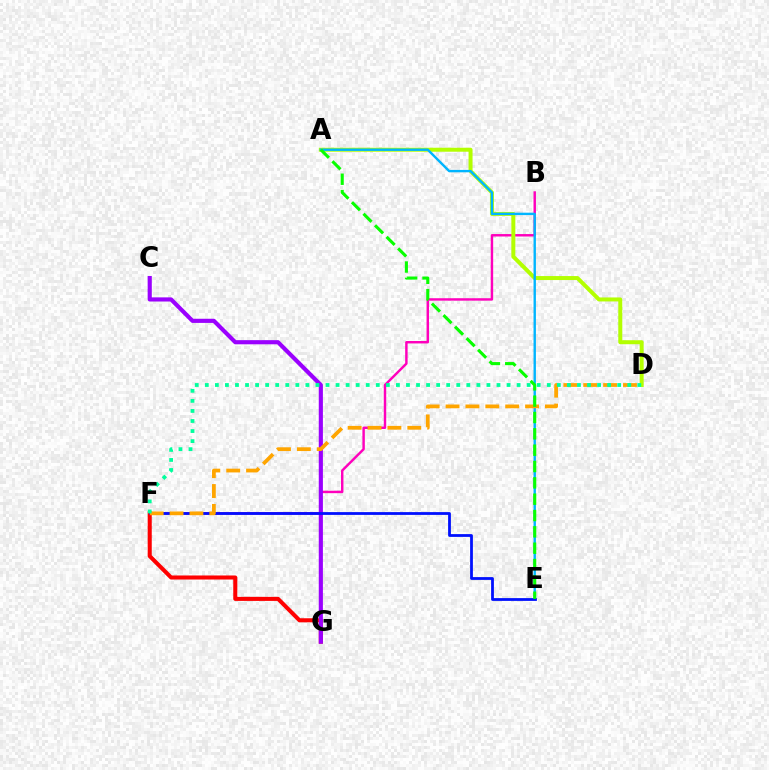{('B', 'F'): [{'color': '#ff00bd', 'line_style': 'solid', 'thickness': 1.76}], ('F', 'G'): [{'color': '#ff0000', 'line_style': 'solid', 'thickness': 2.91}], ('A', 'D'): [{'color': '#b3ff00', 'line_style': 'solid', 'thickness': 2.87}], ('A', 'E'): [{'color': '#00b5ff', 'line_style': 'solid', 'thickness': 1.72}, {'color': '#08ff00', 'line_style': 'dashed', 'thickness': 2.22}], ('C', 'G'): [{'color': '#9b00ff', 'line_style': 'solid', 'thickness': 2.98}], ('E', 'F'): [{'color': '#0010ff', 'line_style': 'solid', 'thickness': 2.0}], ('D', 'F'): [{'color': '#ffa500', 'line_style': 'dashed', 'thickness': 2.7}, {'color': '#00ff9d', 'line_style': 'dotted', 'thickness': 2.73}]}